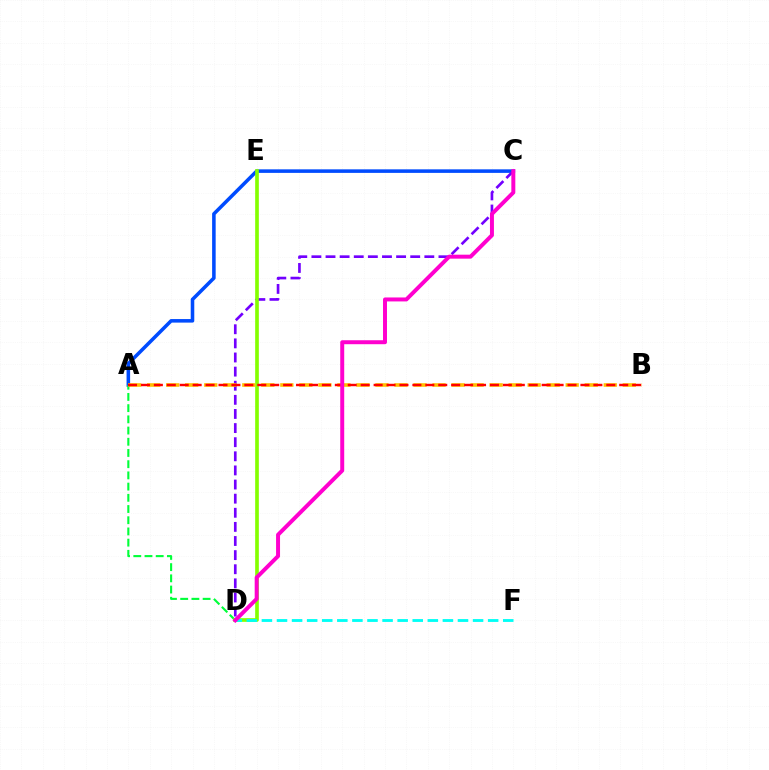{('A', 'C'): [{'color': '#004bff', 'line_style': 'solid', 'thickness': 2.56}], ('A', 'D'): [{'color': '#00ff39', 'line_style': 'dashed', 'thickness': 1.52}], ('C', 'D'): [{'color': '#7200ff', 'line_style': 'dashed', 'thickness': 1.92}, {'color': '#ff00cf', 'line_style': 'solid', 'thickness': 2.86}], ('D', 'E'): [{'color': '#84ff00', 'line_style': 'solid', 'thickness': 2.64}], ('D', 'F'): [{'color': '#00fff6', 'line_style': 'dashed', 'thickness': 2.05}], ('A', 'B'): [{'color': '#ffbd00', 'line_style': 'dashed', 'thickness': 2.58}, {'color': '#ff0000', 'line_style': 'dashed', 'thickness': 1.76}]}